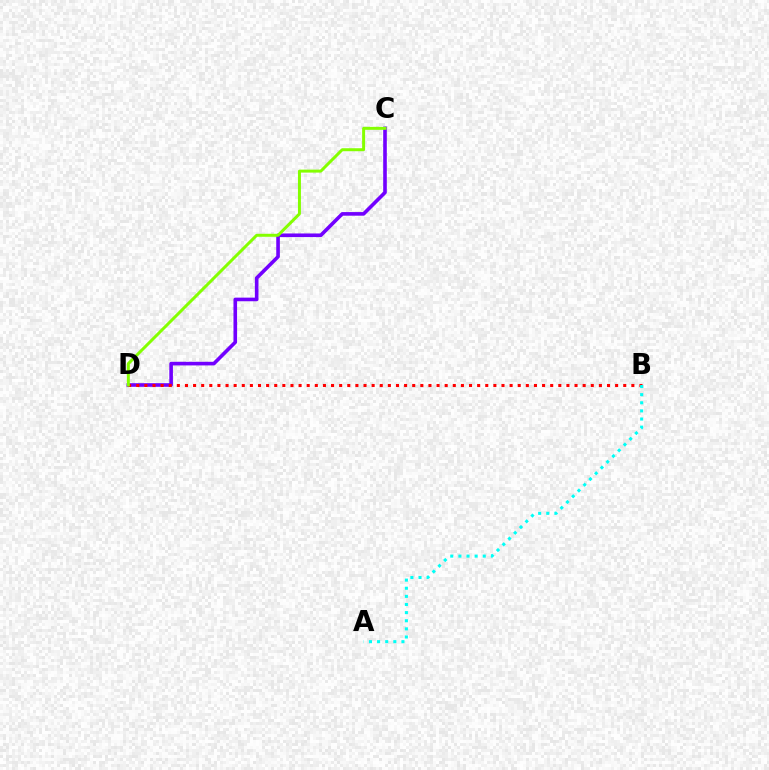{('C', 'D'): [{'color': '#7200ff', 'line_style': 'solid', 'thickness': 2.6}, {'color': '#84ff00', 'line_style': 'solid', 'thickness': 2.15}], ('B', 'D'): [{'color': '#ff0000', 'line_style': 'dotted', 'thickness': 2.21}], ('A', 'B'): [{'color': '#00fff6', 'line_style': 'dotted', 'thickness': 2.21}]}